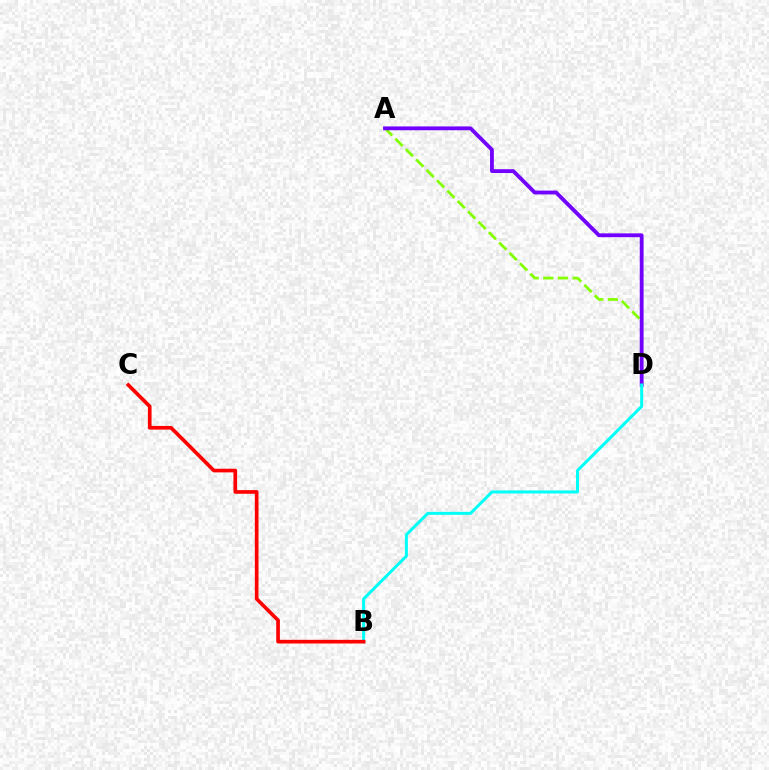{('A', 'D'): [{'color': '#84ff00', 'line_style': 'dashed', 'thickness': 1.99}, {'color': '#7200ff', 'line_style': 'solid', 'thickness': 2.75}], ('B', 'D'): [{'color': '#00fff6', 'line_style': 'solid', 'thickness': 2.16}], ('B', 'C'): [{'color': '#ff0000', 'line_style': 'solid', 'thickness': 2.64}]}